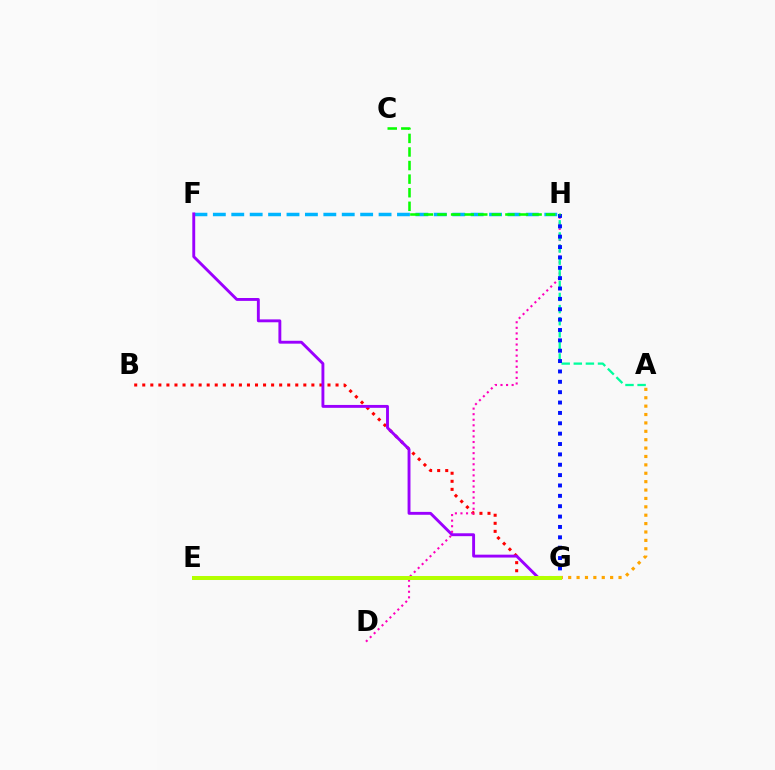{('F', 'H'): [{'color': '#00b5ff', 'line_style': 'dashed', 'thickness': 2.5}], ('B', 'G'): [{'color': '#ff0000', 'line_style': 'dotted', 'thickness': 2.19}], ('A', 'G'): [{'color': '#ffa500', 'line_style': 'dotted', 'thickness': 2.28}], ('F', 'G'): [{'color': '#9b00ff', 'line_style': 'solid', 'thickness': 2.08}], ('D', 'H'): [{'color': '#ff00bd', 'line_style': 'dotted', 'thickness': 1.51}], ('A', 'H'): [{'color': '#00ff9d', 'line_style': 'dashed', 'thickness': 1.64}], ('G', 'H'): [{'color': '#0010ff', 'line_style': 'dotted', 'thickness': 2.82}], ('E', 'G'): [{'color': '#b3ff00', 'line_style': 'solid', 'thickness': 2.88}], ('C', 'H'): [{'color': '#08ff00', 'line_style': 'dashed', 'thickness': 1.84}]}